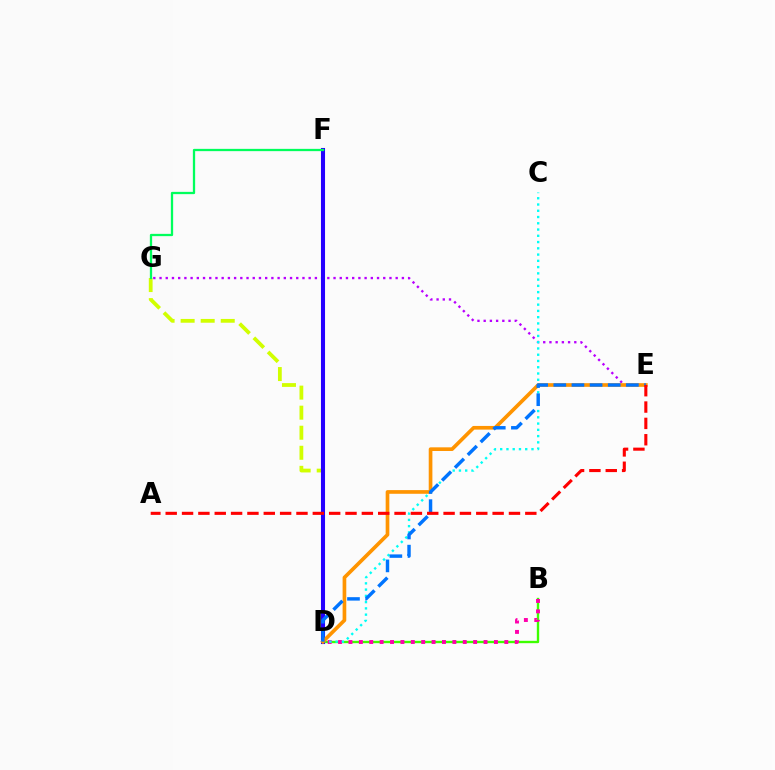{('D', 'G'): [{'color': '#d1ff00', 'line_style': 'dashed', 'thickness': 2.72}], ('B', 'D'): [{'color': '#3dff00', 'line_style': 'solid', 'thickness': 1.7}, {'color': '#ff00ac', 'line_style': 'dotted', 'thickness': 2.82}], ('E', 'G'): [{'color': '#b900ff', 'line_style': 'dotted', 'thickness': 1.69}], ('C', 'D'): [{'color': '#00fff6', 'line_style': 'dotted', 'thickness': 1.7}], ('D', 'F'): [{'color': '#2500ff', 'line_style': 'solid', 'thickness': 2.93}], ('D', 'E'): [{'color': '#ff9400', 'line_style': 'solid', 'thickness': 2.64}, {'color': '#0074ff', 'line_style': 'dashed', 'thickness': 2.47}], ('F', 'G'): [{'color': '#00ff5c', 'line_style': 'solid', 'thickness': 1.64}], ('A', 'E'): [{'color': '#ff0000', 'line_style': 'dashed', 'thickness': 2.22}]}